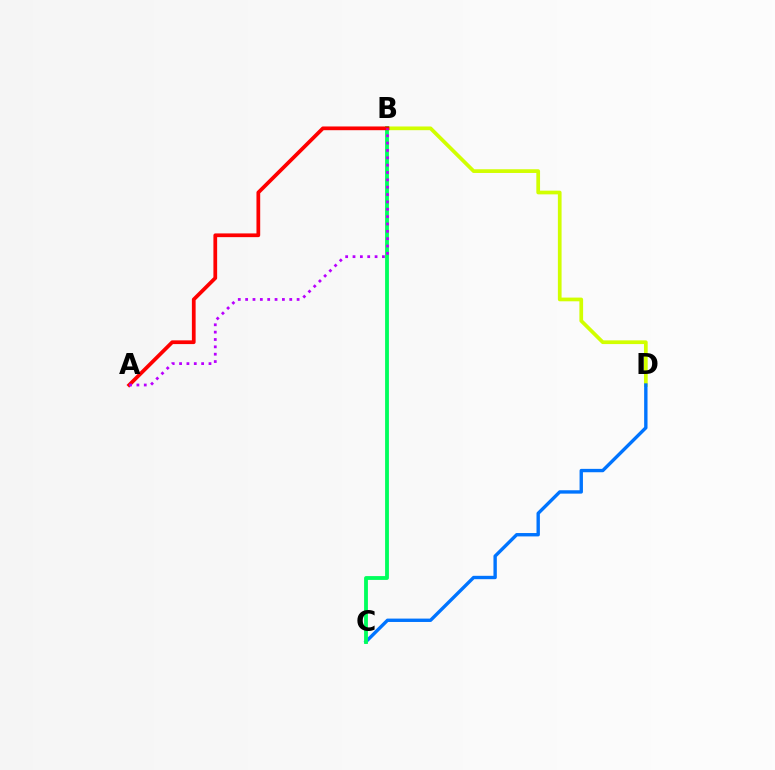{('B', 'D'): [{'color': '#d1ff00', 'line_style': 'solid', 'thickness': 2.67}], ('C', 'D'): [{'color': '#0074ff', 'line_style': 'solid', 'thickness': 2.43}], ('B', 'C'): [{'color': '#00ff5c', 'line_style': 'solid', 'thickness': 2.75}], ('A', 'B'): [{'color': '#ff0000', 'line_style': 'solid', 'thickness': 2.69}, {'color': '#b900ff', 'line_style': 'dotted', 'thickness': 2.0}]}